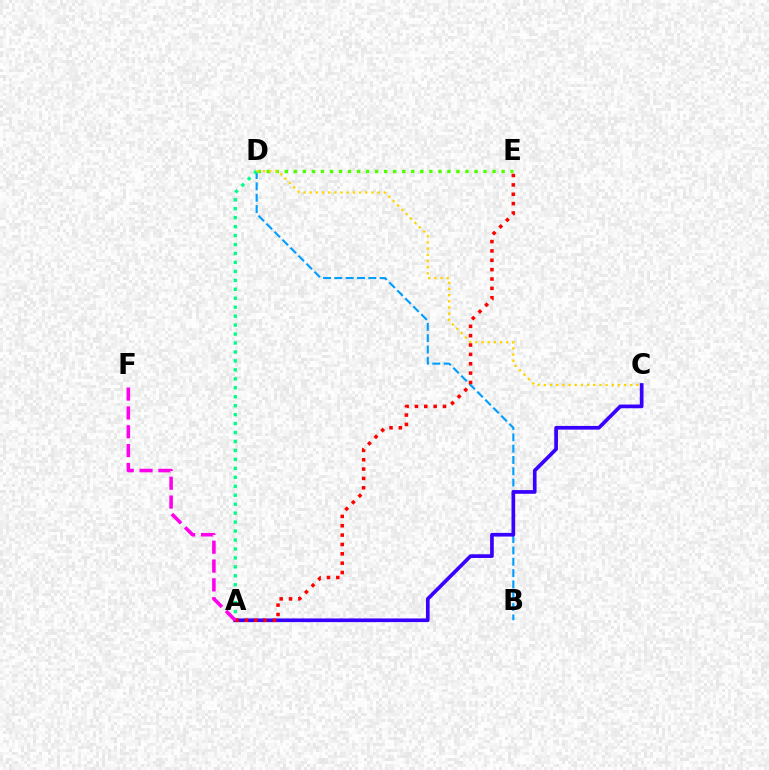{('B', 'D'): [{'color': '#009eff', 'line_style': 'dashed', 'thickness': 1.54}], ('D', 'E'): [{'color': '#4fff00', 'line_style': 'dotted', 'thickness': 2.45}], ('A', 'D'): [{'color': '#00ff86', 'line_style': 'dotted', 'thickness': 2.43}], ('A', 'C'): [{'color': '#3700ff', 'line_style': 'solid', 'thickness': 2.65}], ('C', 'D'): [{'color': '#ffd500', 'line_style': 'dotted', 'thickness': 1.68}], ('A', 'E'): [{'color': '#ff0000', 'line_style': 'dotted', 'thickness': 2.54}], ('A', 'F'): [{'color': '#ff00ed', 'line_style': 'dashed', 'thickness': 2.56}]}